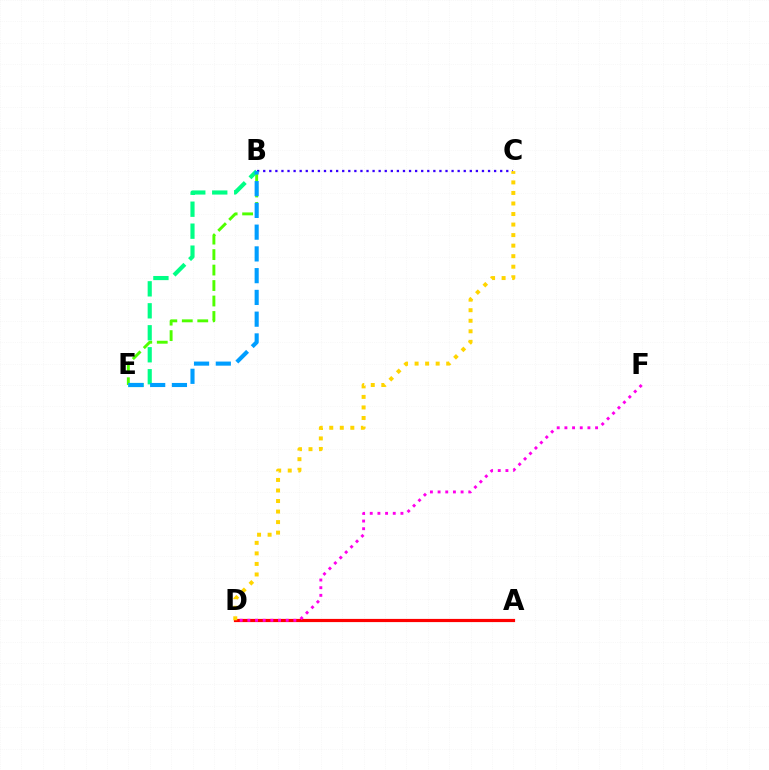{('A', 'D'): [{'color': '#ff0000', 'line_style': 'solid', 'thickness': 2.29}], ('B', 'C'): [{'color': '#3700ff', 'line_style': 'dotted', 'thickness': 1.65}], ('B', 'E'): [{'color': '#4fff00', 'line_style': 'dashed', 'thickness': 2.1}, {'color': '#00ff86', 'line_style': 'dashed', 'thickness': 2.99}, {'color': '#009eff', 'line_style': 'dashed', 'thickness': 2.96}], ('C', 'D'): [{'color': '#ffd500', 'line_style': 'dotted', 'thickness': 2.86}], ('D', 'F'): [{'color': '#ff00ed', 'line_style': 'dotted', 'thickness': 2.08}]}